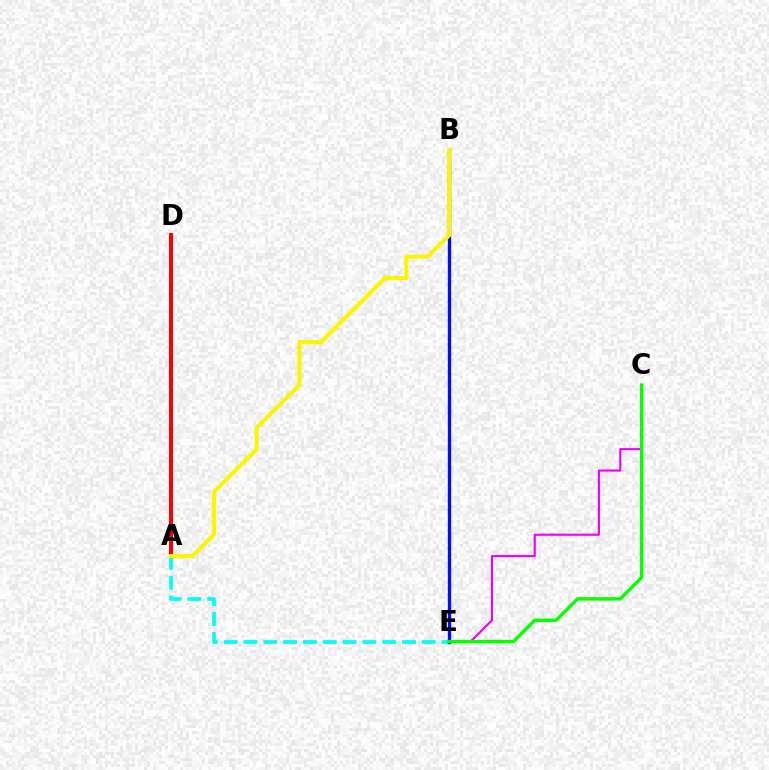{('A', 'E'): [{'color': '#00fff6', 'line_style': 'dashed', 'thickness': 2.69}], ('B', 'E'): [{'color': '#0010ff', 'line_style': 'solid', 'thickness': 2.41}], ('A', 'D'): [{'color': '#ff0000', 'line_style': 'solid', 'thickness': 2.87}], ('C', 'E'): [{'color': '#ee00ff', 'line_style': 'solid', 'thickness': 1.54}, {'color': '#08ff00', 'line_style': 'solid', 'thickness': 2.47}], ('A', 'B'): [{'color': '#fcf500', 'line_style': 'solid', 'thickness': 2.94}]}